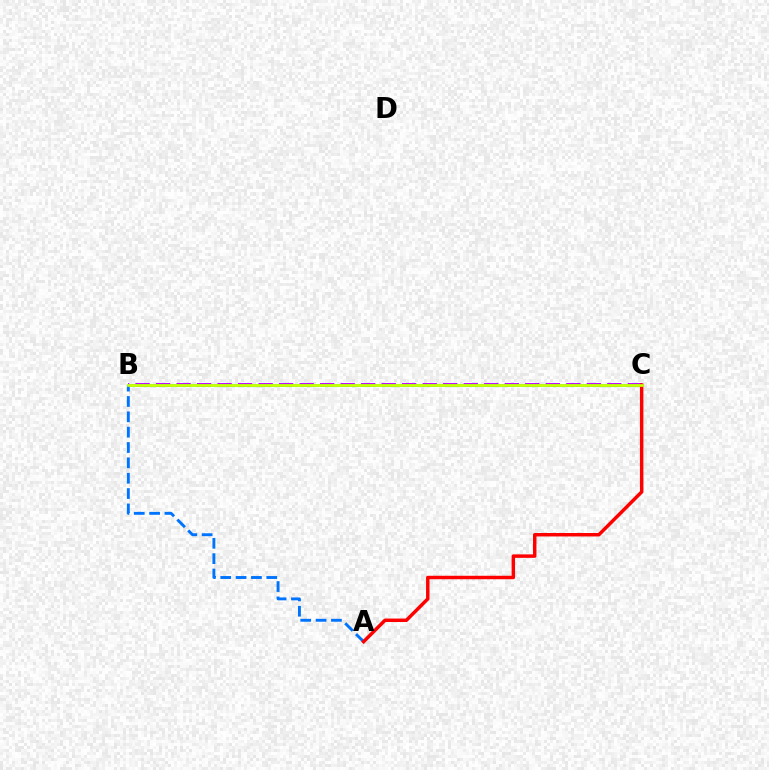{('B', 'C'): [{'color': '#b900ff', 'line_style': 'dashed', 'thickness': 2.79}, {'color': '#00ff5c', 'line_style': 'solid', 'thickness': 1.88}, {'color': '#d1ff00', 'line_style': 'solid', 'thickness': 1.91}], ('A', 'B'): [{'color': '#0074ff', 'line_style': 'dashed', 'thickness': 2.08}], ('A', 'C'): [{'color': '#ff0000', 'line_style': 'solid', 'thickness': 2.49}]}